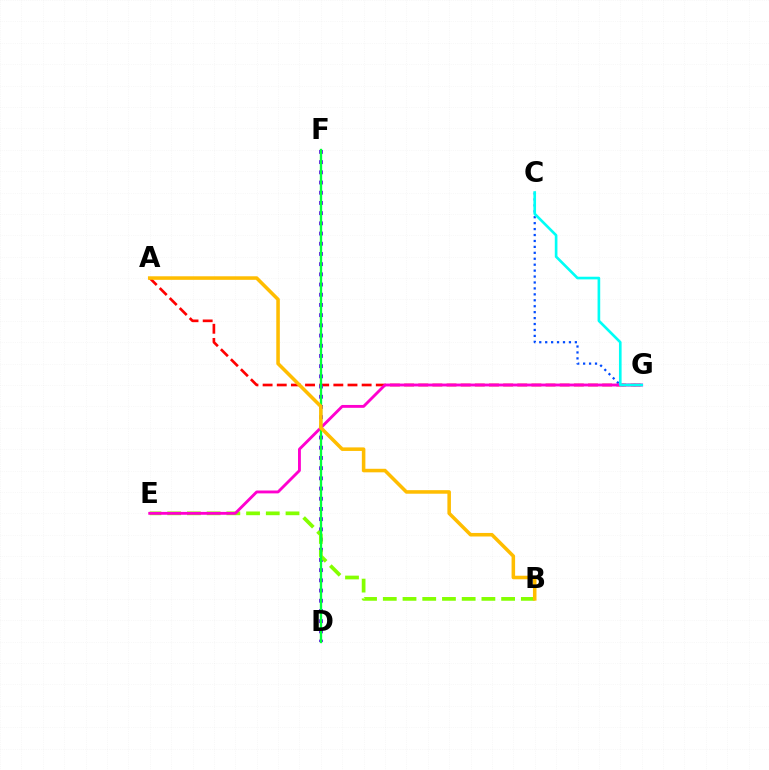{('A', 'G'): [{'color': '#ff0000', 'line_style': 'dashed', 'thickness': 1.92}], ('D', 'F'): [{'color': '#7200ff', 'line_style': 'dotted', 'thickness': 2.77}, {'color': '#00ff39', 'line_style': 'solid', 'thickness': 1.69}], ('B', 'E'): [{'color': '#84ff00', 'line_style': 'dashed', 'thickness': 2.68}], ('C', 'G'): [{'color': '#004bff', 'line_style': 'dotted', 'thickness': 1.61}, {'color': '#00fff6', 'line_style': 'solid', 'thickness': 1.91}], ('E', 'G'): [{'color': '#ff00cf', 'line_style': 'solid', 'thickness': 2.06}], ('A', 'B'): [{'color': '#ffbd00', 'line_style': 'solid', 'thickness': 2.55}]}